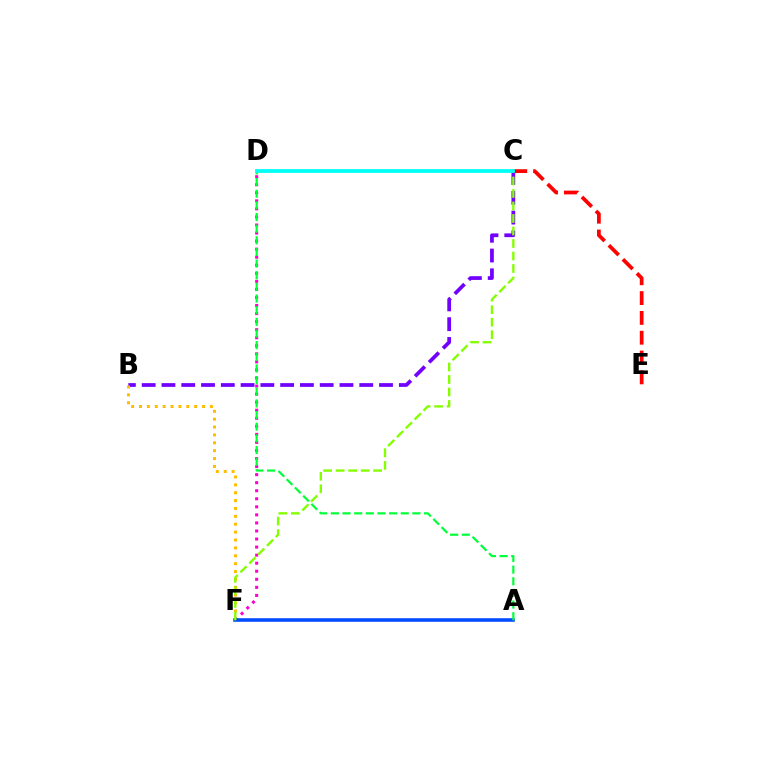{('D', 'F'): [{'color': '#ff00cf', 'line_style': 'dotted', 'thickness': 2.19}], ('B', 'C'): [{'color': '#7200ff', 'line_style': 'dashed', 'thickness': 2.69}], ('B', 'F'): [{'color': '#ffbd00', 'line_style': 'dotted', 'thickness': 2.14}], ('A', 'F'): [{'color': '#004bff', 'line_style': 'solid', 'thickness': 2.57}], ('C', 'F'): [{'color': '#84ff00', 'line_style': 'dashed', 'thickness': 1.7}], ('C', 'E'): [{'color': '#ff0000', 'line_style': 'dashed', 'thickness': 2.69}], ('A', 'D'): [{'color': '#00ff39', 'line_style': 'dashed', 'thickness': 1.58}], ('C', 'D'): [{'color': '#00fff6', 'line_style': 'solid', 'thickness': 2.71}]}